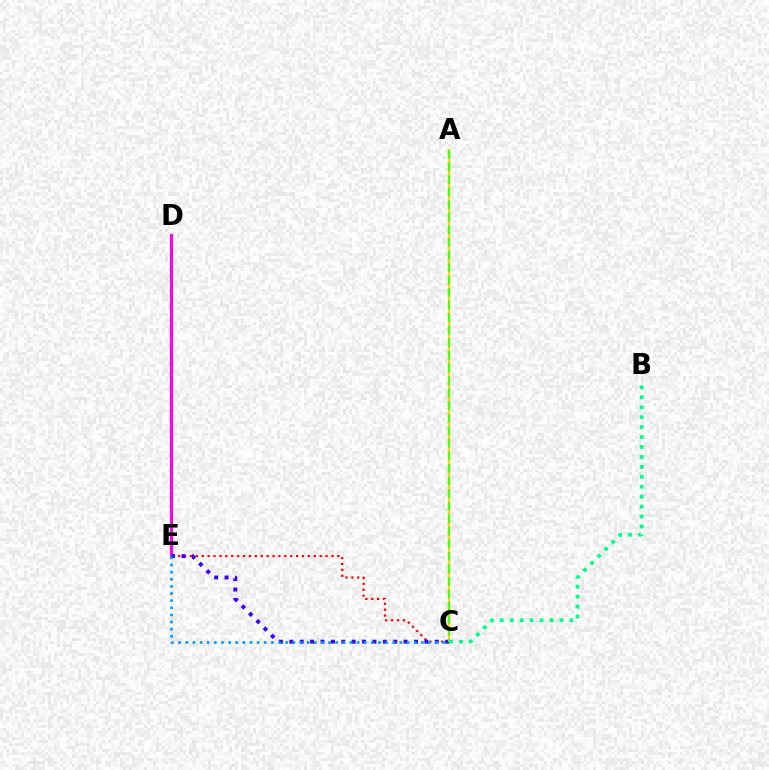{('D', 'E'): [{'color': '#ff00ed', 'line_style': 'solid', 'thickness': 2.23}], ('A', 'C'): [{'color': '#ffd500', 'line_style': 'solid', 'thickness': 1.55}, {'color': '#4fff00', 'line_style': 'dashed', 'thickness': 1.71}], ('C', 'E'): [{'color': '#ff0000', 'line_style': 'dotted', 'thickness': 1.6}, {'color': '#3700ff', 'line_style': 'dotted', 'thickness': 2.82}, {'color': '#009eff', 'line_style': 'dotted', 'thickness': 1.94}], ('B', 'C'): [{'color': '#00ff86', 'line_style': 'dotted', 'thickness': 2.7}]}